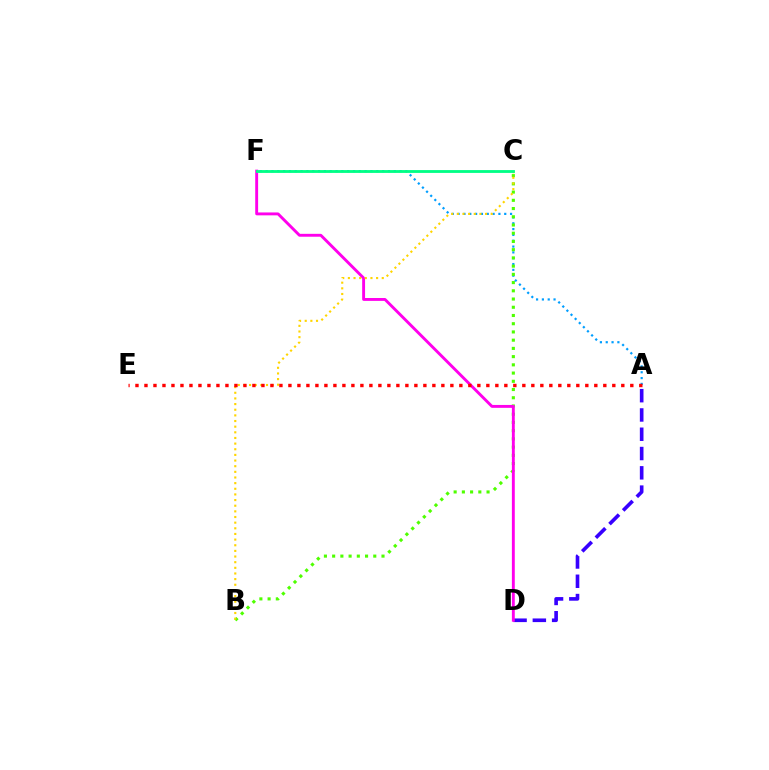{('A', 'D'): [{'color': '#3700ff', 'line_style': 'dashed', 'thickness': 2.62}], ('A', 'F'): [{'color': '#009eff', 'line_style': 'dotted', 'thickness': 1.58}], ('B', 'C'): [{'color': '#4fff00', 'line_style': 'dotted', 'thickness': 2.24}, {'color': '#ffd500', 'line_style': 'dotted', 'thickness': 1.53}], ('D', 'F'): [{'color': '#ff00ed', 'line_style': 'solid', 'thickness': 2.08}], ('A', 'E'): [{'color': '#ff0000', 'line_style': 'dotted', 'thickness': 2.44}], ('C', 'F'): [{'color': '#00ff86', 'line_style': 'solid', 'thickness': 2.04}]}